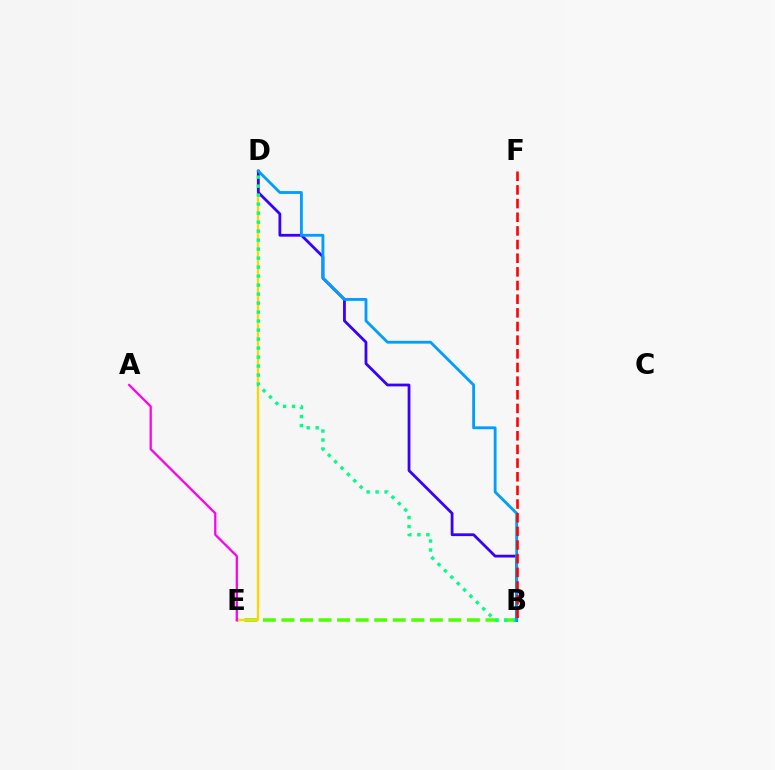{('B', 'E'): [{'color': '#4fff00', 'line_style': 'dashed', 'thickness': 2.52}], ('D', 'E'): [{'color': '#ffd500', 'line_style': 'solid', 'thickness': 1.69}], ('A', 'E'): [{'color': '#ff00ed', 'line_style': 'solid', 'thickness': 1.63}], ('B', 'D'): [{'color': '#3700ff', 'line_style': 'solid', 'thickness': 2.0}, {'color': '#00ff86', 'line_style': 'dotted', 'thickness': 2.44}, {'color': '#009eff', 'line_style': 'solid', 'thickness': 2.04}], ('B', 'F'): [{'color': '#ff0000', 'line_style': 'dashed', 'thickness': 1.86}]}